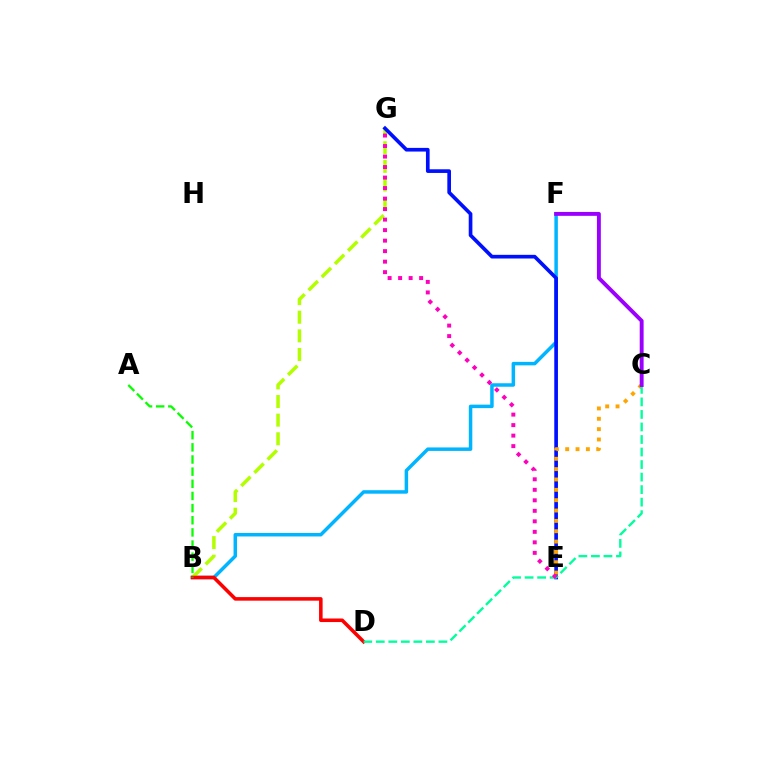{('B', 'F'): [{'color': '#00b5ff', 'line_style': 'solid', 'thickness': 2.51}], ('B', 'G'): [{'color': '#b3ff00', 'line_style': 'dashed', 'thickness': 2.53}], ('E', 'G'): [{'color': '#0010ff', 'line_style': 'solid', 'thickness': 2.64}, {'color': '#ff00bd', 'line_style': 'dotted', 'thickness': 2.85}], ('B', 'D'): [{'color': '#ff0000', 'line_style': 'solid', 'thickness': 2.56}], ('A', 'B'): [{'color': '#08ff00', 'line_style': 'dashed', 'thickness': 1.65}], ('C', 'E'): [{'color': '#ffa500', 'line_style': 'dotted', 'thickness': 2.81}], ('C', 'D'): [{'color': '#00ff9d', 'line_style': 'dashed', 'thickness': 1.7}], ('C', 'F'): [{'color': '#9b00ff', 'line_style': 'solid', 'thickness': 2.81}]}